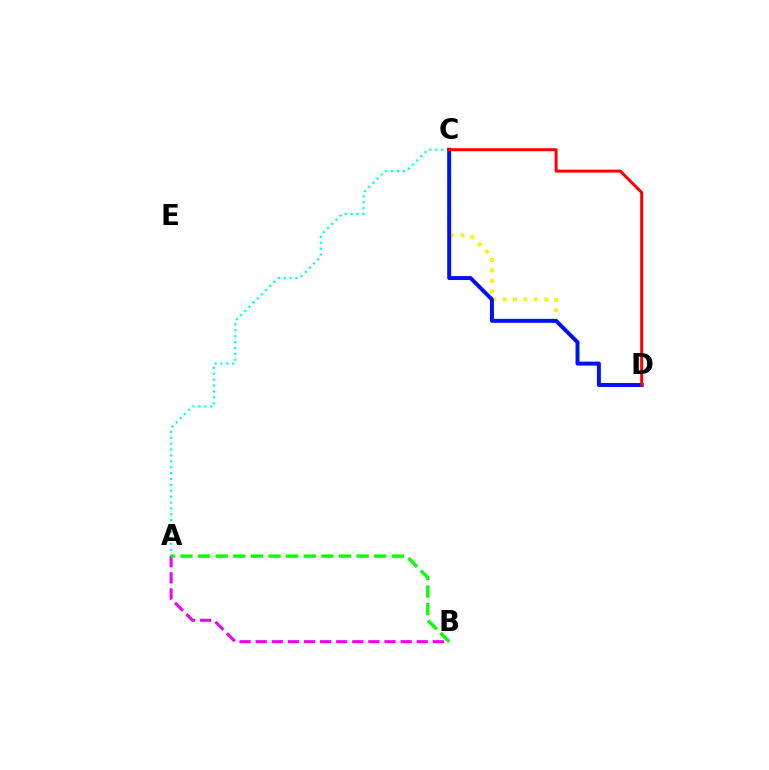{('A', 'C'): [{'color': '#00fff6', 'line_style': 'dotted', 'thickness': 1.6}], ('C', 'D'): [{'color': '#fcf500', 'line_style': 'dotted', 'thickness': 2.83}, {'color': '#0010ff', 'line_style': 'solid', 'thickness': 2.84}, {'color': '#ff0000', 'line_style': 'solid', 'thickness': 2.14}], ('A', 'B'): [{'color': '#ee00ff', 'line_style': 'dashed', 'thickness': 2.19}, {'color': '#08ff00', 'line_style': 'dashed', 'thickness': 2.39}]}